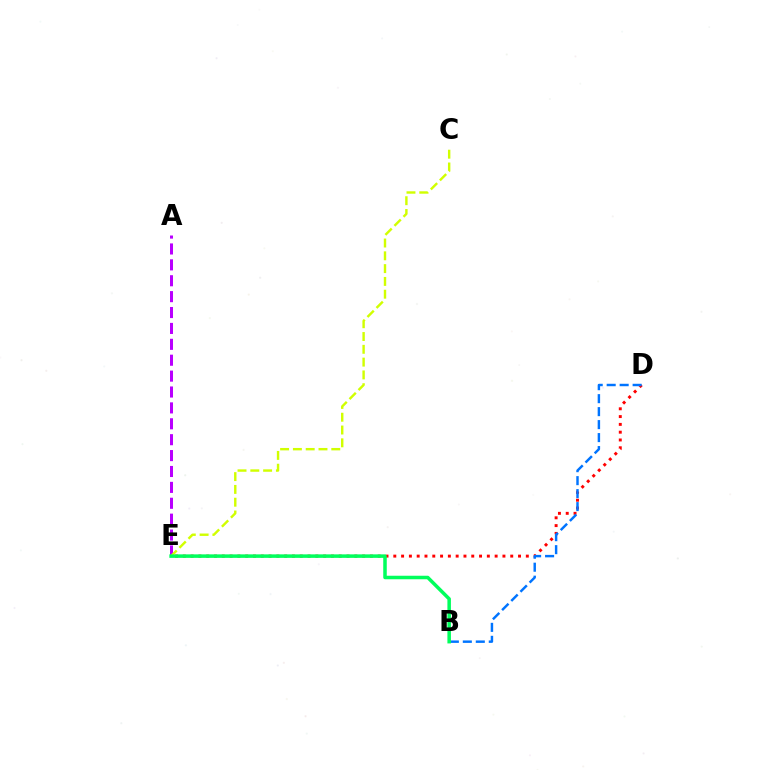{('D', 'E'): [{'color': '#ff0000', 'line_style': 'dotted', 'thickness': 2.12}], ('A', 'E'): [{'color': '#b900ff', 'line_style': 'dashed', 'thickness': 2.16}], ('C', 'E'): [{'color': '#d1ff00', 'line_style': 'dashed', 'thickness': 1.74}], ('B', 'D'): [{'color': '#0074ff', 'line_style': 'dashed', 'thickness': 1.76}], ('B', 'E'): [{'color': '#00ff5c', 'line_style': 'solid', 'thickness': 2.53}]}